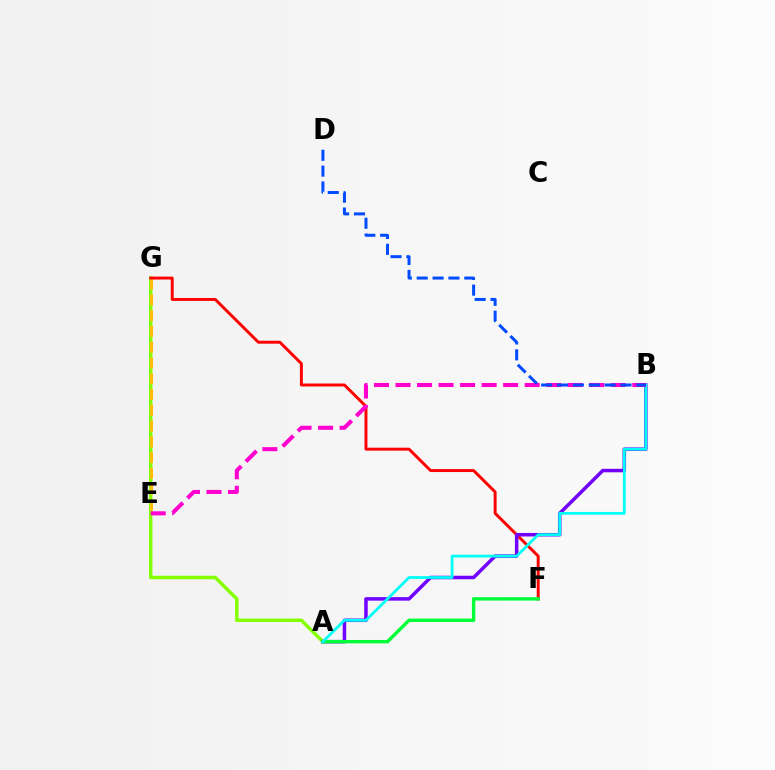{('A', 'G'): [{'color': '#84ff00', 'line_style': 'solid', 'thickness': 2.49}], ('E', 'G'): [{'color': '#ffbd00', 'line_style': 'dashed', 'thickness': 2.14}], ('F', 'G'): [{'color': '#ff0000', 'line_style': 'solid', 'thickness': 2.12}], ('A', 'B'): [{'color': '#7200ff', 'line_style': 'solid', 'thickness': 2.52}, {'color': '#00fff6', 'line_style': 'solid', 'thickness': 1.99}], ('A', 'F'): [{'color': '#00ff39', 'line_style': 'solid', 'thickness': 2.45}], ('B', 'E'): [{'color': '#ff00cf', 'line_style': 'dashed', 'thickness': 2.92}], ('B', 'D'): [{'color': '#004bff', 'line_style': 'dashed', 'thickness': 2.16}]}